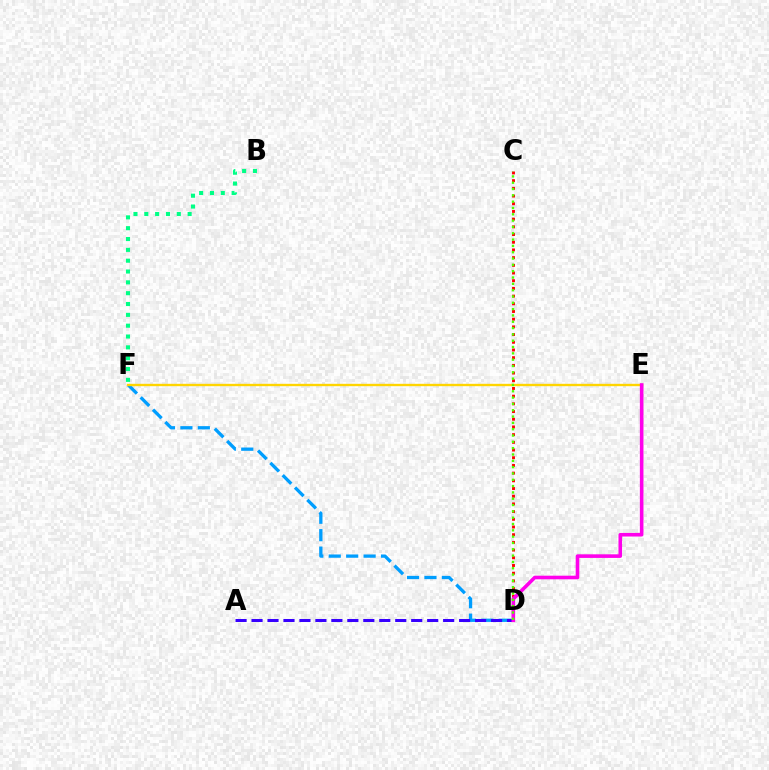{('C', 'D'): [{'color': '#ff0000', 'line_style': 'dotted', 'thickness': 2.09}, {'color': '#4fff00', 'line_style': 'dotted', 'thickness': 1.72}], ('D', 'F'): [{'color': '#009eff', 'line_style': 'dashed', 'thickness': 2.37}], ('A', 'D'): [{'color': '#3700ff', 'line_style': 'dashed', 'thickness': 2.17}], ('E', 'F'): [{'color': '#ffd500', 'line_style': 'solid', 'thickness': 1.7}], ('D', 'E'): [{'color': '#ff00ed', 'line_style': 'solid', 'thickness': 2.59}], ('B', 'F'): [{'color': '#00ff86', 'line_style': 'dotted', 'thickness': 2.94}]}